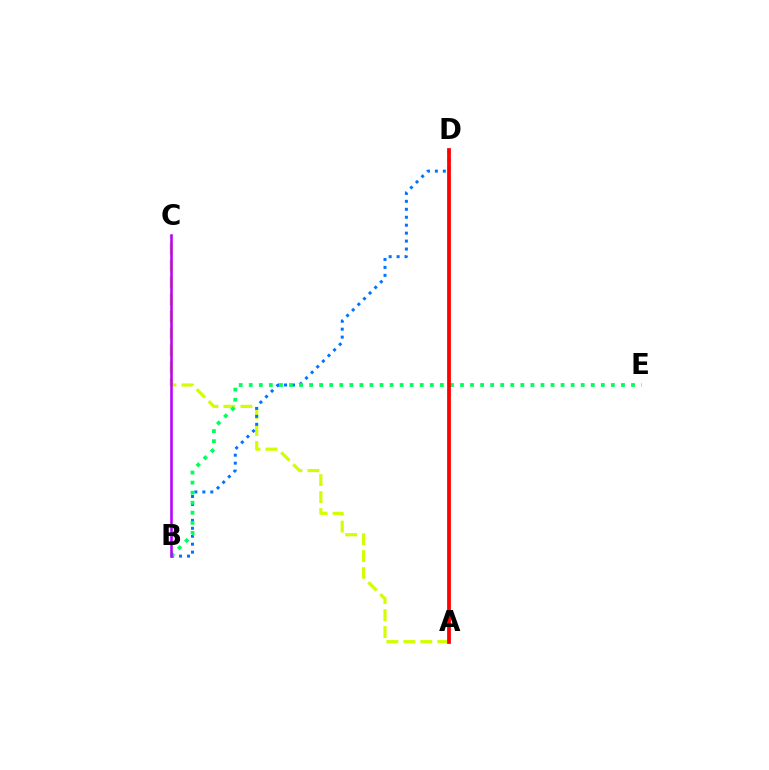{('A', 'C'): [{'color': '#d1ff00', 'line_style': 'dashed', 'thickness': 2.3}], ('B', 'D'): [{'color': '#0074ff', 'line_style': 'dotted', 'thickness': 2.16}], ('B', 'E'): [{'color': '#00ff5c', 'line_style': 'dotted', 'thickness': 2.73}], ('B', 'C'): [{'color': '#b900ff', 'line_style': 'solid', 'thickness': 1.84}], ('A', 'D'): [{'color': '#ff0000', 'line_style': 'solid', 'thickness': 2.71}]}